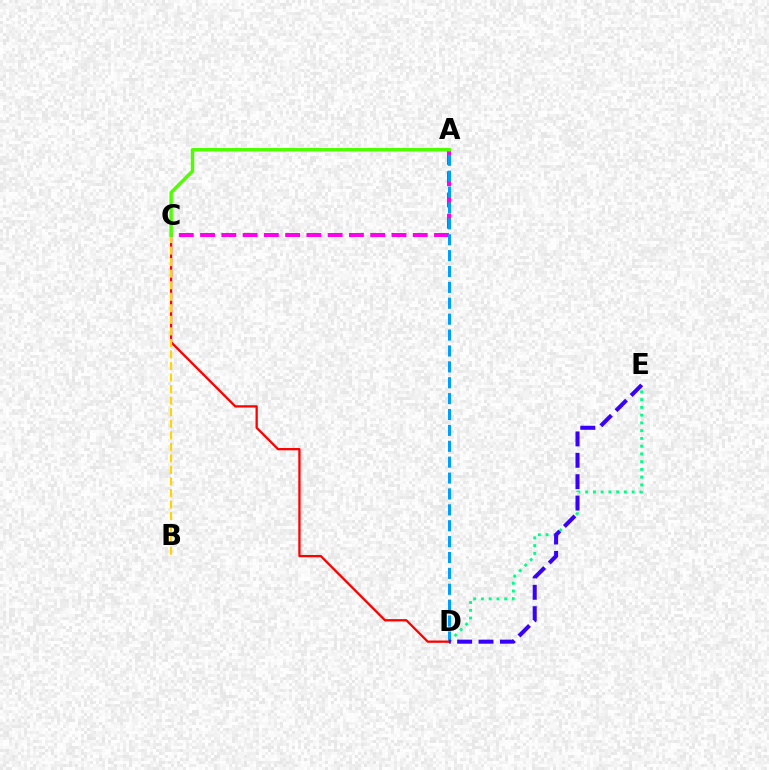{('D', 'E'): [{'color': '#00ff86', 'line_style': 'dotted', 'thickness': 2.11}, {'color': '#3700ff', 'line_style': 'dashed', 'thickness': 2.91}], ('A', 'C'): [{'color': '#ff00ed', 'line_style': 'dashed', 'thickness': 2.89}, {'color': '#4fff00', 'line_style': 'solid', 'thickness': 2.47}], ('A', 'D'): [{'color': '#009eff', 'line_style': 'dashed', 'thickness': 2.16}], ('C', 'D'): [{'color': '#ff0000', 'line_style': 'solid', 'thickness': 1.65}], ('B', 'C'): [{'color': '#ffd500', 'line_style': 'dashed', 'thickness': 1.57}]}